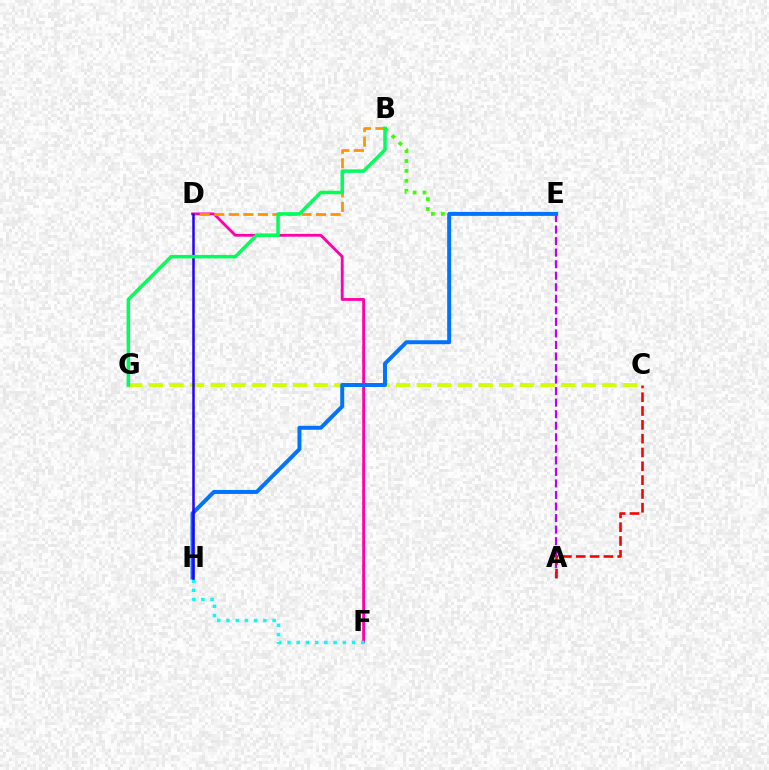{('D', 'F'): [{'color': '#ff00ac', 'line_style': 'solid', 'thickness': 2.02}], ('C', 'G'): [{'color': '#d1ff00', 'line_style': 'dashed', 'thickness': 2.8}], ('B', 'E'): [{'color': '#3dff00', 'line_style': 'dotted', 'thickness': 2.69}], ('A', 'E'): [{'color': '#b900ff', 'line_style': 'dashed', 'thickness': 1.57}], ('F', 'H'): [{'color': '#00fff6', 'line_style': 'dotted', 'thickness': 2.51}], ('B', 'D'): [{'color': '#ff9400', 'line_style': 'dashed', 'thickness': 1.98}], ('E', 'H'): [{'color': '#0074ff', 'line_style': 'solid', 'thickness': 2.86}], ('A', 'C'): [{'color': '#ff0000', 'line_style': 'dashed', 'thickness': 1.88}], ('D', 'H'): [{'color': '#2500ff', 'line_style': 'solid', 'thickness': 1.8}], ('B', 'G'): [{'color': '#00ff5c', 'line_style': 'solid', 'thickness': 2.51}]}